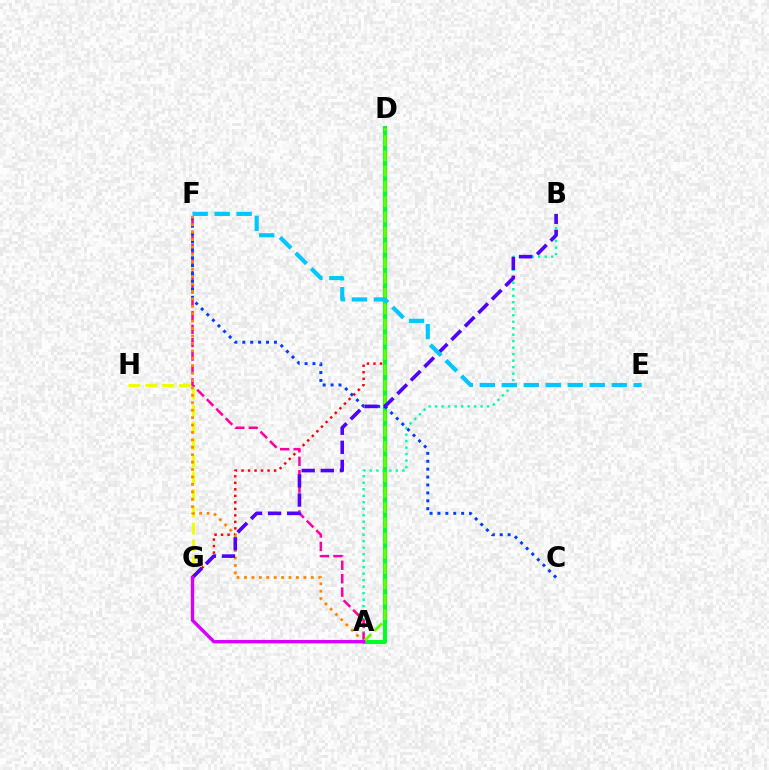{('A', 'B'): [{'color': '#00ffaf', 'line_style': 'dotted', 'thickness': 1.76}], ('D', 'G'): [{'color': '#ff0000', 'line_style': 'dotted', 'thickness': 1.77}], ('A', 'D'): [{'color': '#00ff27', 'line_style': 'solid', 'thickness': 2.94}, {'color': '#66ff00', 'line_style': 'dashed', 'thickness': 2.08}], ('A', 'F'): [{'color': '#ff00a0', 'line_style': 'dashed', 'thickness': 1.82}, {'color': '#ff8800', 'line_style': 'dotted', 'thickness': 2.02}], ('G', 'H'): [{'color': '#eeff00', 'line_style': 'dashed', 'thickness': 2.29}], ('C', 'F'): [{'color': '#003fff', 'line_style': 'dotted', 'thickness': 2.15}], ('B', 'G'): [{'color': '#4f00ff', 'line_style': 'dashed', 'thickness': 2.59}], ('A', 'G'): [{'color': '#d600ff', 'line_style': 'solid', 'thickness': 2.45}], ('E', 'F'): [{'color': '#00c7ff', 'line_style': 'dashed', 'thickness': 2.99}]}